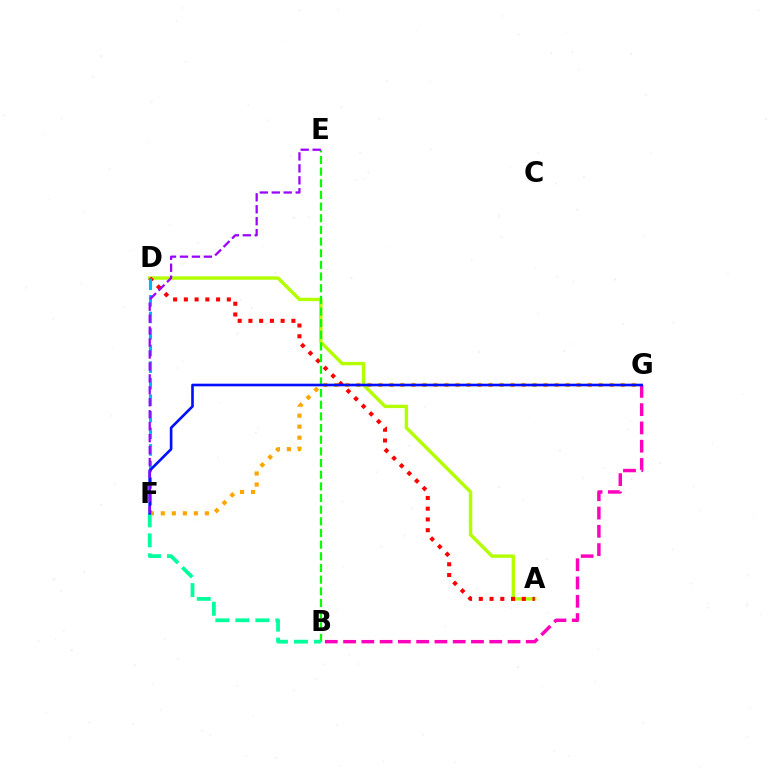{('A', 'D'): [{'color': '#b3ff00', 'line_style': 'solid', 'thickness': 2.46}, {'color': '#ff0000', 'line_style': 'dotted', 'thickness': 2.92}], ('B', 'G'): [{'color': '#ff00bd', 'line_style': 'dashed', 'thickness': 2.48}], ('F', 'G'): [{'color': '#ffa500', 'line_style': 'dotted', 'thickness': 2.99}, {'color': '#0010ff', 'line_style': 'solid', 'thickness': 1.9}], ('B', 'E'): [{'color': '#08ff00', 'line_style': 'dashed', 'thickness': 1.58}], ('D', 'F'): [{'color': '#00b5ff', 'line_style': 'dashed', 'thickness': 2.25}], ('B', 'F'): [{'color': '#00ff9d', 'line_style': 'dashed', 'thickness': 2.72}], ('E', 'F'): [{'color': '#9b00ff', 'line_style': 'dashed', 'thickness': 1.62}]}